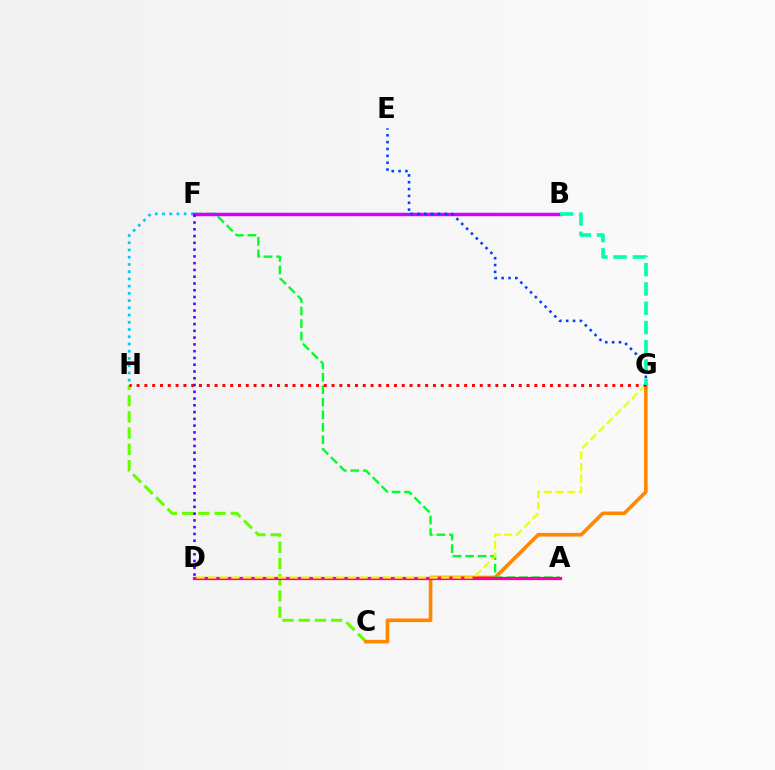{('C', 'H'): [{'color': '#66ff00', 'line_style': 'dashed', 'thickness': 2.2}], ('C', 'G'): [{'color': '#ff8800', 'line_style': 'solid', 'thickness': 2.62}], ('F', 'H'): [{'color': '#00c7ff', 'line_style': 'dotted', 'thickness': 1.96}], ('A', 'F'): [{'color': '#00ff27', 'line_style': 'dashed', 'thickness': 1.7}], ('A', 'D'): [{'color': '#ff00a0', 'line_style': 'solid', 'thickness': 2.34}], ('B', 'F'): [{'color': '#d600ff', 'line_style': 'solid', 'thickness': 2.49}], ('D', 'F'): [{'color': '#4f00ff', 'line_style': 'dotted', 'thickness': 1.84}], ('D', 'G'): [{'color': '#eeff00', 'line_style': 'dashed', 'thickness': 1.58}], ('E', 'G'): [{'color': '#003fff', 'line_style': 'dotted', 'thickness': 1.86}], ('G', 'H'): [{'color': '#ff0000', 'line_style': 'dotted', 'thickness': 2.12}], ('B', 'G'): [{'color': '#00ffaf', 'line_style': 'dashed', 'thickness': 2.62}]}